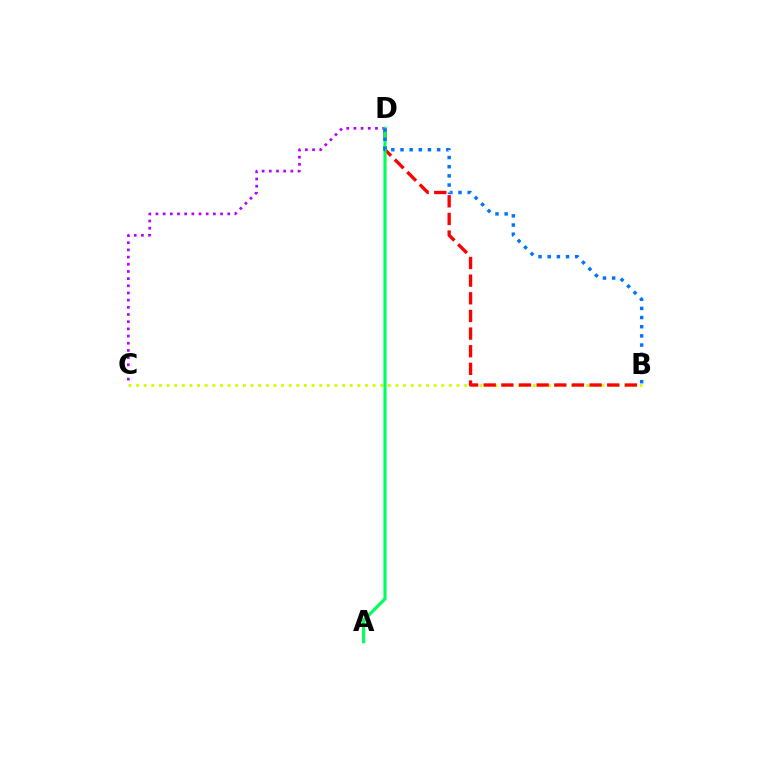{('B', 'C'): [{'color': '#d1ff00', 'line_style': 'dotted', 'thickness': 2.07}], ('C', 'D'): [{'color': '#b900ff', 'line_style': 'dotted', 'thickness': 1.95}], ('B', 'D'): [{'color': '#ff0000', 'line_style': 'dashed', 'thickness': 2.4}, {'color': '#0074ff', 'line_style': 'dotted', 'thickness': 2.49}], ('A', 'D'): [{'color': '#00ff5c', 'line_style': 'solid', 'thickness': 2.28}]}